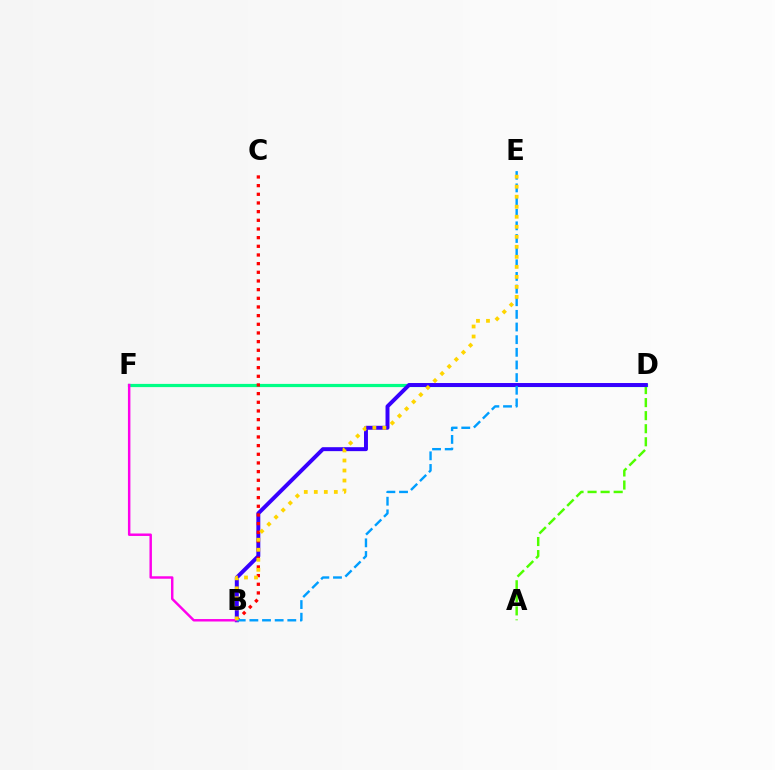{('A', 'D'): [{'color': '#4fff00', 'line_style': 'dashed', 'thickness': 1.77}], ('D', 'F'): [{'color': '#00ff86', 'line_style': 'solid', 'thickness': 2.31}], ('B', 'D'): [{'color': '#3700ff', 'line_style': 'solid', 'thickness': 2.84}], ('B', 'F'): [{'color': '#ff00ed', 'line_style': 'solid', 'thickness': 1.77}], ('B', 'C'): [{'color': '#ff0000', 'line_style': 'dotted', 'thickness': 2.35}], ('B', 'E'): [{'color': '#009eff', 'line_style': 'dashed', 'thickness': 1.72}, {'color': '#ffd500', 'line_style': 'dotted', 'thickness': 2.72}]}